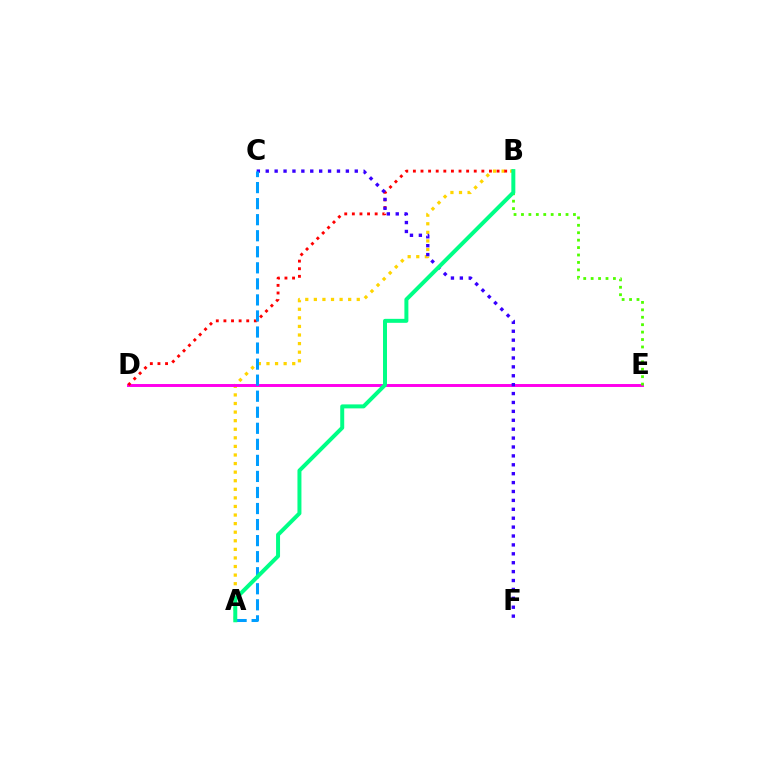{('A', 'B'): [{'color': '#ffd500', 'line_style': 'dotted', 'thickness': 2.33}, {'color': '#00ff86', 'line_style': 'solid', 'thickness': 2.87}], ('D', 'E'): [{'color': '#ff00ed', 'line_style': 'solid', 'thickness': 2.12}], ('B', 'D'): [{'color': '#ff0000', 'line_style': 'dotted', 'thickness': 2.07}], ('C', 'F'): [{'color': '#3700ff', 'line_style': 'dotted', 'thickness': 2.42}], ('A', 'C'): [{'color': '#009eff', 'line_style': 'dashed', 'thickness': 2.18}], ('B', 'E'): [{'color': '#4fff00', 'line_style': 'dotted', 'thickness': 2.02}]}